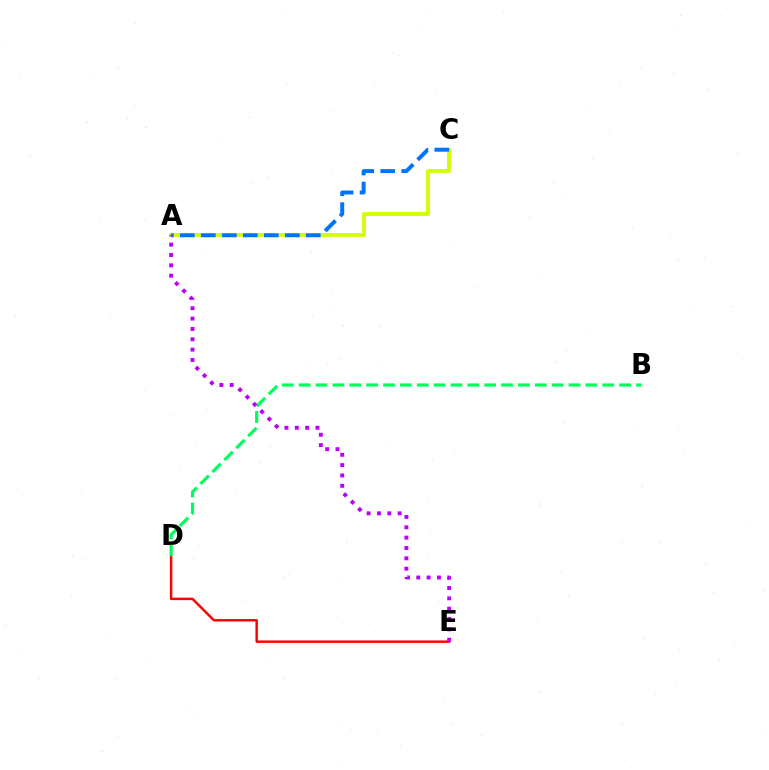{('D', 'E'): [{'color': '#ff0000', 'line_style': 'solid', 'thickness': 1.76}], ('A', 'C'): [{'color': '#d1ff00', 'line_style': 'solid', 'thickness': 2.77}, {'color': '#0074ff', 'line_style': 'dashed', 'thickness': 2.85}], ('B', 'D'): [{'color': '#00ff5c', 'line_style': 'dashed', 'thickness': 2.29}], ('A', 'E'): [{'color': '#b900ff', 'line_style': 'dotted', 'thickness': 2.81}]}